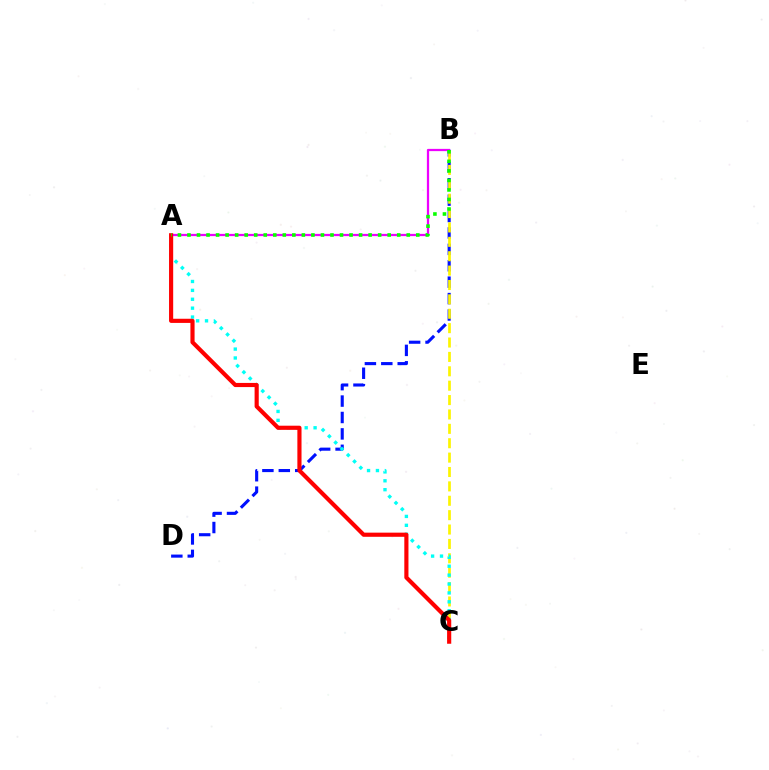{('B', 'D'): [{'color': '#0010ff', 'line_style': 'dashed', 'thickness': 2.23}], ('B', 'C'): [{'color': '#fcf500', 'line_style': 'dashed', 'thickness': 1.95}], ('A', 'C'): [{'color': '#00fff6', 'line_style': 'dotted', 'thickness': 2.42}, {'color': '#ff0000', 'line_style': 'solid', 'thickness': 2.99}], ('A', 'B'): [{'color': '#ee00ff', 'line_style': 'solid', 'thickness': 1.62}, {'color': '#08ff00', 'line_style': 'dotted', 'thickness': 2.59}]}